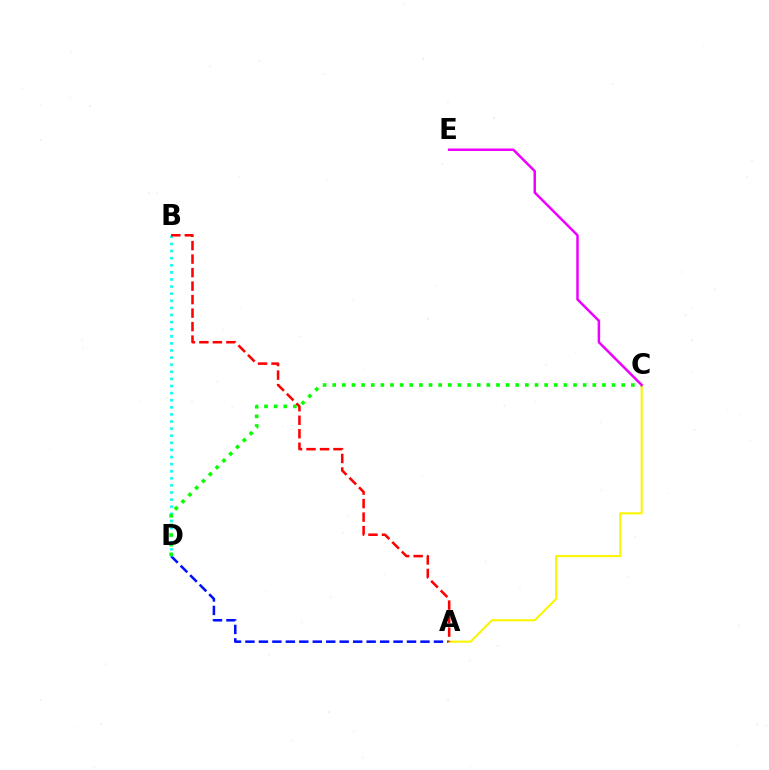{('A', 'D'): [{'color': '#0010ff', 'line_style': 'dashed', 'thickness': 1.83}], ('A', 'C'): [{'color': '#fcf500', 'line_style': 'solid', 'thickness': 1.5}], ('B', 'D'): [{'color': '#00fff6', 'line_style': 'dotted', 'thickness': 1.93}], ('C', 'D'): [{'color': '#08ff00', 'line_style': 'dotted', 'thickness': 2.62}], ('C', 'E'): [{'color': '#ee00ff', 'line_style': 'solid', 'thickness': 1.79}], ('A', 'B'): [{'color': '#ff0000', 'line_style': 'dashed', 'thickness': 1.83}]}